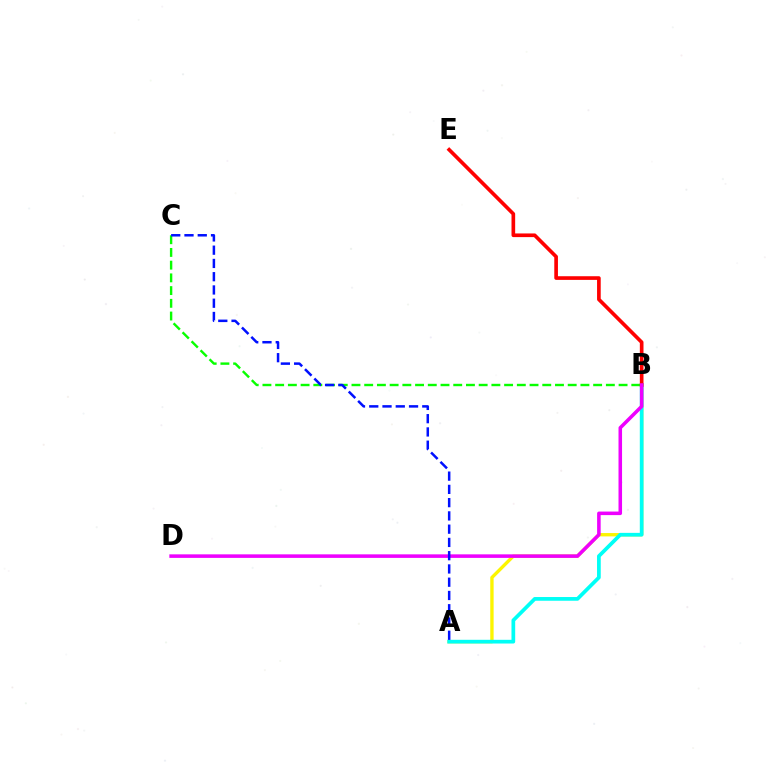{('A', 'B'): [{'color': '#fcf500', 'line_style': 'solid', 'thickness': 2.41}, {'color': '#00fff6', 'line_style': 'solid', 'thickness': 2.68}], ('B', 'C'): [{'color': '#08ff00', 'line_style': 'dashed', 'thickness': 1.73}], ('B', 'E'): [{'color': '#ff0000', 'line_style': 'solid', 'thickness': 2.64}], ('B', 'D'): [{'color': '#ee00ff', 'line_style': 'solid', 'thickness': 2.55}], ('A', 'C'): [{'color': '#0010ff', 'line_style': 'dashed', 'thickness': 1.8}]}